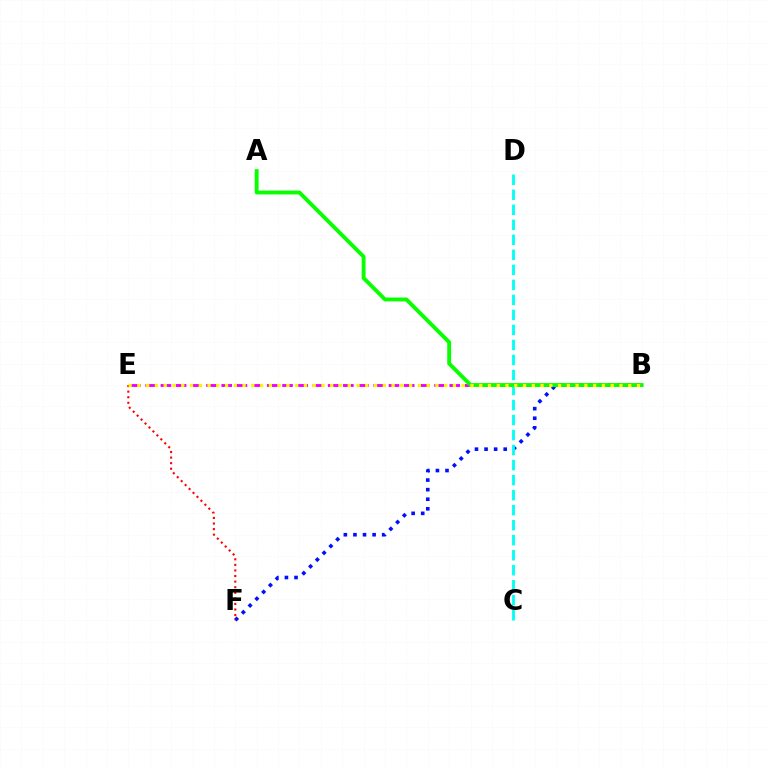{('B', 'F'): [{'color': '#0010ff', 'line_style': 'dotted', 'thickness': 2.6}], ('B', 'E'): [{'color': '#ee00ff', 'line_style': 'dashed', 'thickness': 2.07}, {'color': '#fcf500', 'line_style': 'dotted', 'thickness': 2.38}], ('C', 'D'): [{'color': '#00fff6', 'line_style': 'dashed', 'thickness': 2.04}], ('E', 'F'): [{'color': '#ff0000', 'line_style': 'dotted', 'thickness': 1.52}], ('A', 'B'): [{'color': '#08ff00', 'line_style': 'solid', 'thickness': 2.78}]}